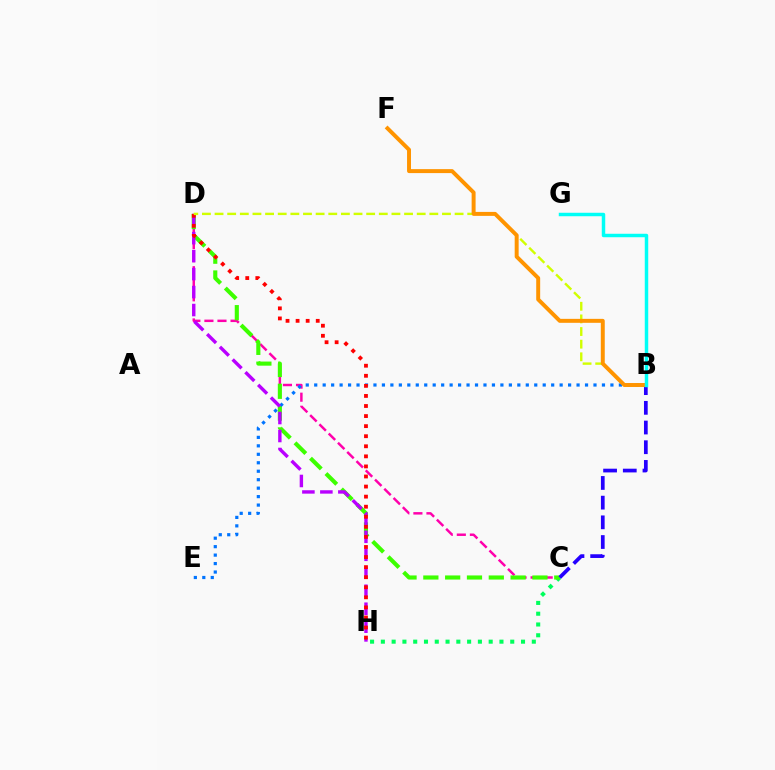{('C', 'D'): [{'color': '#ff00ac', 'line_style': 'dashed', 'thickness': 1.77}, {'color': '#3dff00', 'line_style': 'dashed', 'thickness': 2.96}], ('C', 'H'): [{'color': '#00ff5c', 'line_style': 'dotted', 'thickness': 2.93}], ('B', 'C'): [{'color': '#2500ff', 'line_style': 'dashed', 'thickness': 2.68}], ('B', 'E'): [{'color': '#0074ff', 'line_style': 'dotted', 'thickness': 2.3}], ('D', 'H'): [{'color': '#b900ff', 'line_style': 'dashed', 'thickness': 2.44}, {'color': '#ff0000', 'line_style': 'dotted', 'thickness': 2.74}], ('B', 'D'): [{'color': '#d1ff00', 'line_style': 'dashed', 'thickness': 1.72}], ('B', 'F'): [{'color': '#ff9400', 'line_style': 'solid', 'thickness': 2.85}], ('B', 'G'): [{'color': '#00fff6', 'line_style': 'solid', 'thickness': 2.5}]}